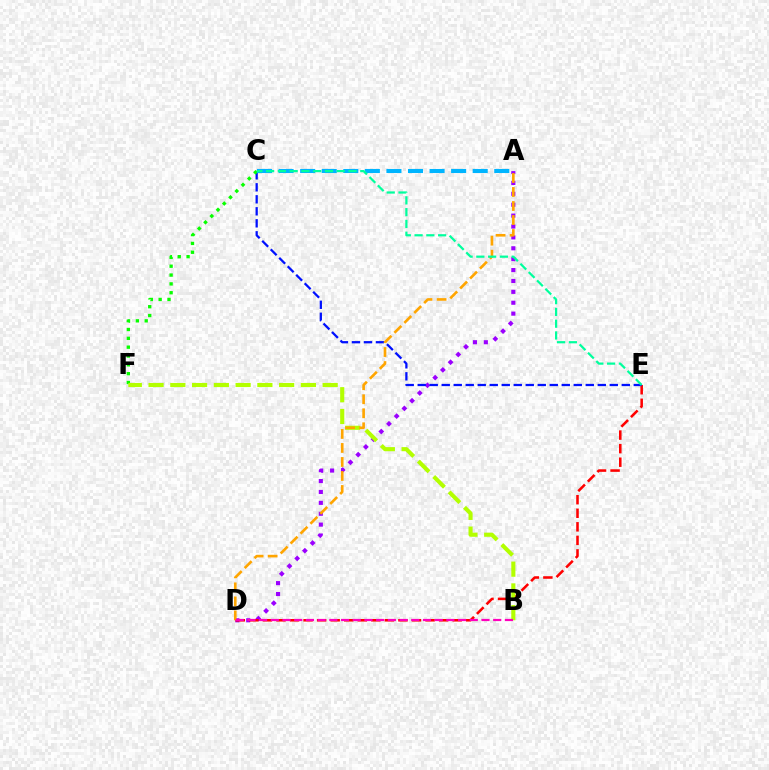{('A', 'D'): [{'color': '#9b00ff', 'line_style': 'dotted', 'thickness': 2.96}, {'color': '#ffa500', 'line_style': 'dashed', 'thickness': 1.9}], ('D', 'E'): [{'color': '#ff0000', 'line_style': 'dashed', 'thickness': 1.84}], ('C', 'E'): [{'color': '#0010ff', 'line_style': 'dashed', 'thickness': 1.63}, {'color': '#00ff9d', 'line_style': 'dashed', 'thickness': 1.6}], ('C', 'F'): [{'color': '#08ff00', 'line_style': 'dotted', 'thickness': 2.4}], ('B', 'F'): [{'color': '#b3ff00', 'line_style': 'dashed', 'thickness': 2.96}], ('A', 'C'): [{'color': '#00b5ff', 'line_style': 'dashed', 'thickness': 2.93}], ('B', 'D'): [{'color': '#ff00bd', 'line_style': 'dashed', 'thickness': 1.59}]}